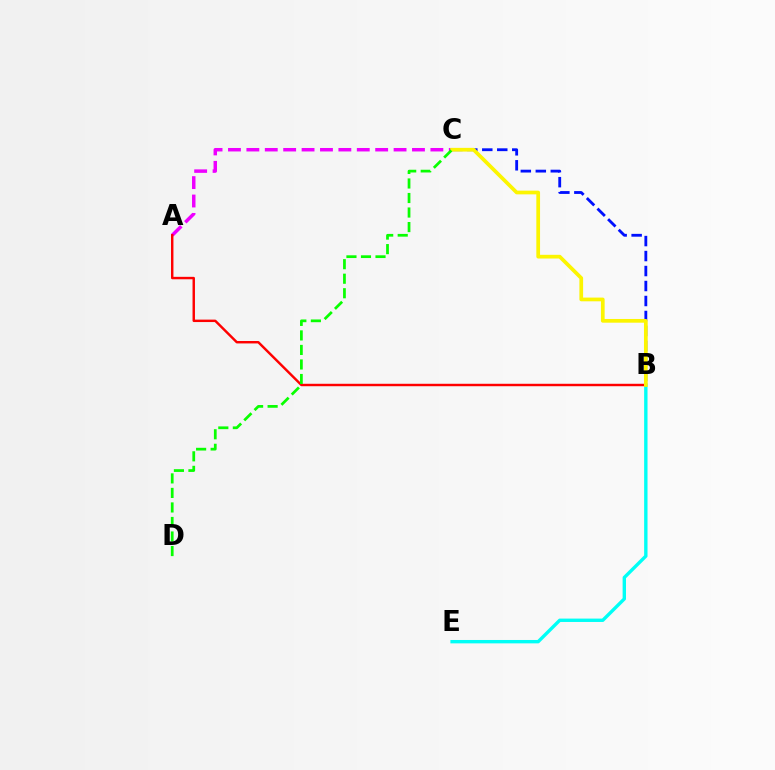{('B', 'C'): [{'color': '#0010ff', 'line_style': 'dashed', 'thickness': 2.04}, {'color': '#fcf500', 'line_style': 'solid', 'thickness': 2.67}], ('A', 'C'): [{'color': '#ee00ff', 'line_style': 'dashed', 'thickness': 2.5}], ('B', 'E'): [{'color': '#00fff6', 'line_style': 'solid', 'thickness': 2.43}], ('A', 'B'): [{'color': '#ff0000', 'line_style': 'solid', 'thickness': 1.75}], ('C', 'D'): [{'color': '#08ff00', 'line_style': 'dashed', 'thickness': 1.97}]}